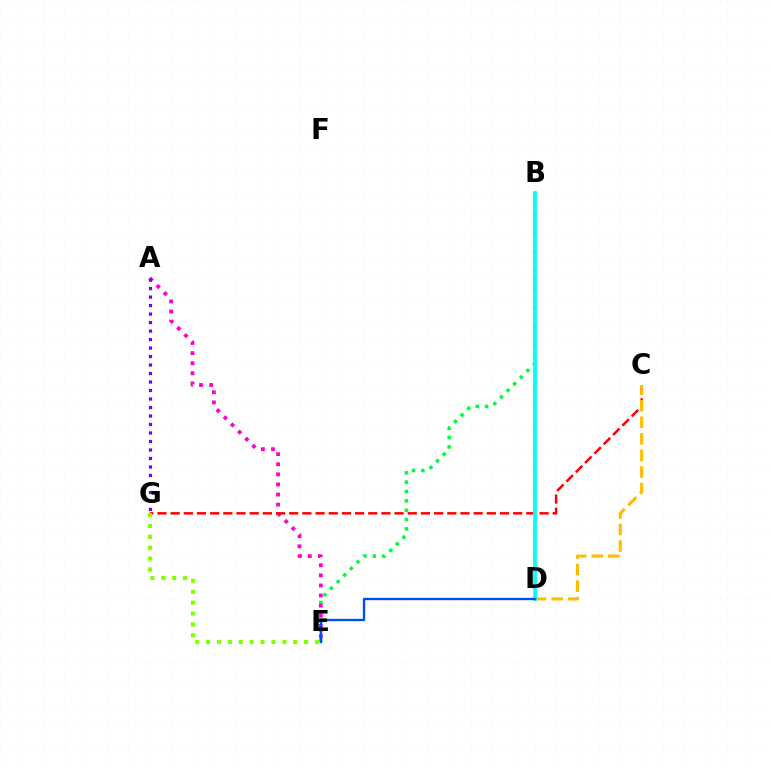{('B', 'E'): [{'color': '#00ff39', 'line_style': 'dotted', 'thickness': 2.54}], ('A', 'E'): [{'color': '#ff00cf', 'line_style': 'dotted', 'thickness': 2.74}], ('C', 'G'): [{'color': '#ff0000', 'line_style': 'dashed', 'thickness': 1.79}], ('C', 'D'): [{'color': '#ffbd00', 'line_style': 'dashed', 'thickness': 2.25}], ('B', 'D'): [{'color': '#00fff6', 'line_style': 'solid', 'thickness': 2.71}], ('E', 'G'): [{'color': '#84ff00', 'line_style': 'dotted', 'thickness': 2.96}], ('A', 'G'): [{'color': '#7200ff', 'line_style': 'dotted', 'thickness': 2.31}], ('D', 'E'): [{'color': '#004bff', 'line_style': 'solid', 'thickness': 1.68}]}